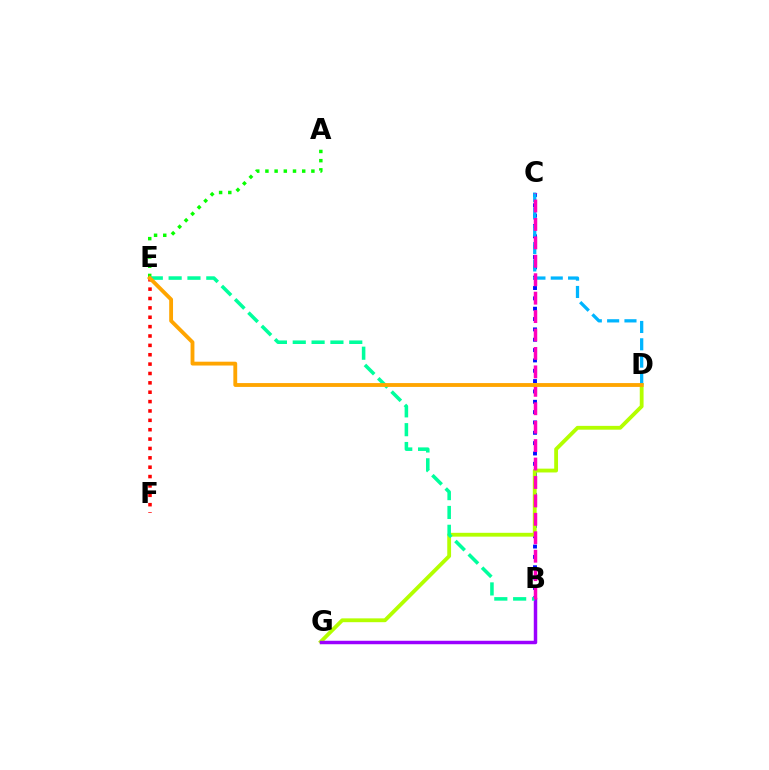{('A', 'E'): [{'color': '#08ff00', 'line_style': 'dotted', 'thickness': 2.5}], ('B', 'C'): [{'color': '#0010ff', 'line_style': 'dotted', 'thickness': 2.81}, {'color': '#ff00bd', 'line_style': 'dashed', 'thickness': 2.5}], ('D', 'G'): [{'color': '#b3ff00', 'line_style': 'solid', 'thickness': 2.75}], ('B', 'G'): [{'color': '#9b00ff', 'line_style': 'solid', 'thickness': 2.5}], ('B', 'E'): [{'color': '#00ff9d', 'line_style': 'dashed', 'thickness': 2.56}], ('C', 'D'): [{'color': '#00b5ff', 'line_style': 'dashed', 'thickness': 2.35}], ('E', 'F'): [{'color': '#ff0000', 'line_style': 'dotted', 'thickness': 2.55}], ('D', 'E'): [{'color': '#ffa500', 'line_style': 'solid', 'thickness': 2.77}]}